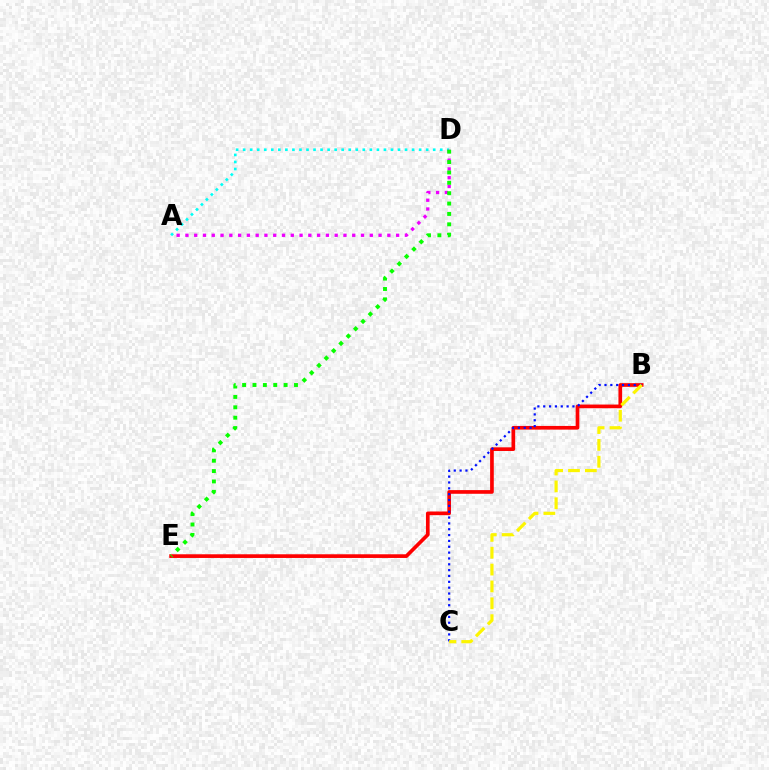{('B', 'E'): [{'color': '#ff0000', 'line_style': 'solid', 'thickness': 2.65}], ('A', 'D'): [{'color': '#00fff6', 'line_style': 'dotted', 'thickness': 1.91}, {'color': '#ee00ff', 'line_style': 'dotted', 'thickness': 2.39}], ('D', 'E'): [{'color': '#08ff00', 'line_style': 'dotted', 'thickness': 2.82}], ('B', 'C'): [{'color': '#0010ff', 'line_style': 'dotted', 'thickness': 1.59}, {'color': '#fcf500', 'line_style': 'dashed', 'thickness': 2.29}]}